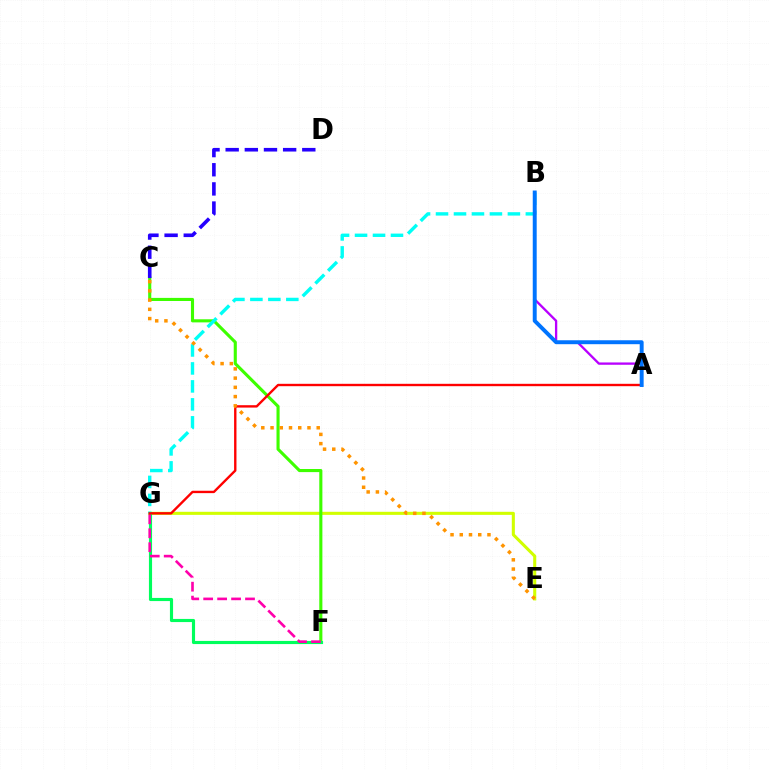{('E', 'G'): [{'color': '#d1ff00', 'line_style': 'solid', 'thickness': 2.21}], ('C', 'F'): [{'color': '#3dff00', 'line_style': 'solid', 'thickness': 2.23}], ('F', 'G'): [{'color': '#00ff5c', 'line_style': 'solid', 'thickness': 2.26}, {'color': '#ff00ac', 'line_style': 'dashed', 'thickness': 1.89}], ('A', 'B'): [{'color': '#b900ff', 'line_style': 'solid', 'thickness': 1.67}, {'color': '#0074ff', 'line_style': 'solid', 'thickness': 2.83}], ('C', 'D'): [{'color': '#2500ff', 'line_style': 'dashed', 'thickness': 2.6}], ('B', 'G'): [{'color': '#00fff6', 'line_style': 'dashed', 'thickness': 2.44}], ('A', 'G'): [{'color': '#ff0000', 'line_style': 'solid', 'thickness': 1.71}], ('C', 'E'): [{'color': '#ff9400', 'line_style': 'dotted', 'thickness': 2.51}]}